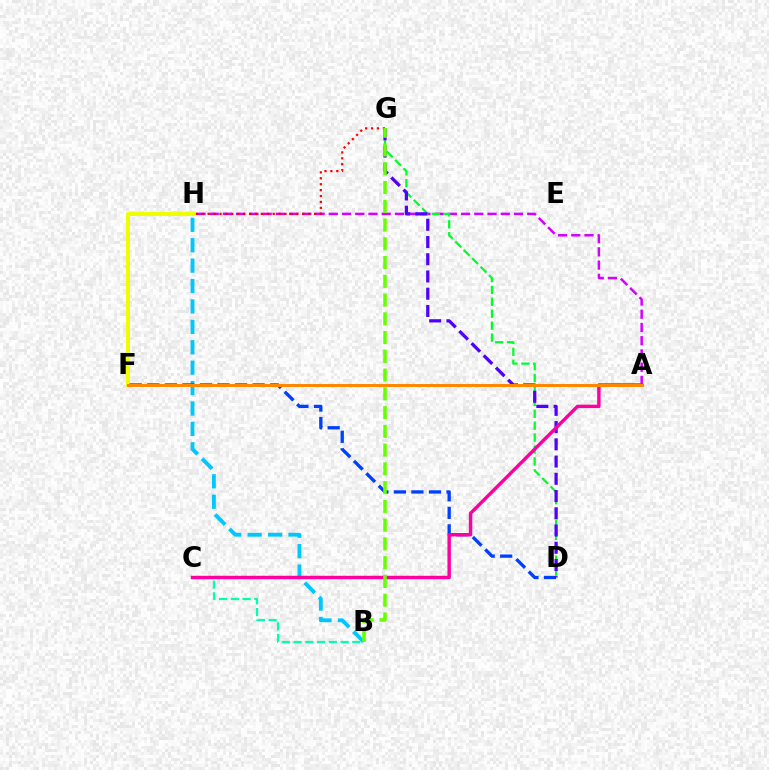{('A', 'H'): [{'color': '#d600ff', 'line_style': 'dashed', 'thickness': 1.8}], ('F', 'H'): [{'color': '#eeff00', 'line_style': 'solid', 'thickness': 2.9}], ('B', 'H'): [{'color': '#00c7ff', 'line_style': 'dashed', 'thickness': 2.77}], ('B', 'C'): [{'color': '#00ffaf', 'line_style': 'dashed', 'thickness': 1.6}], ('D', 'G'): [{'color': '#00ff27', 'line_style': 'dashed', 'thickness': 1.62}, {'color': '#4f00ff', 'line_style': 'dashed', 'thickness': 2.34}], ('D', 'F'): [{'color': '#003fff', 'line_style': 'dashed', 'thickness': 2.38}], ('G', 'H'): [{'color': '#ff0000', 'line_style': 'dotted', 'thickness': 1.61}], ('A', 'C'): [{'color': '#ff00a0', 'line_style': 'solid', 'thickness': 2.47}], ('A', 'F'): [{'color': '#ff8800', 'line_style': 'solid', 'thickness': 2.16}], ('B', 'G'): [{'color': '#66ff00', 'line_style': 'dashed', 'thickness': 2.55}]}